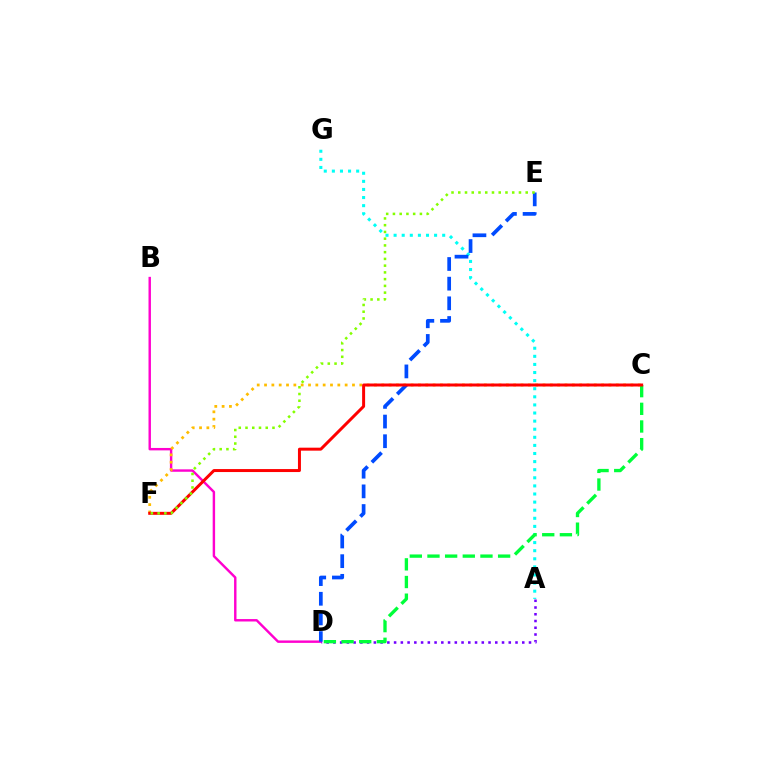{('A', 'G'): [{'color': '#00fff6', 'line_style': 'dotted', 'thickness': 2.2}], ('B', 'D'): [{'color': '#ff00cf', 'line_style': 'solid', 'thickness': 1.75}], ('A', 'D'): [{'color': '#7200ff', 'line_style': 'dotted', 'thickness': 1.83}], ('C', 'D'): [{'color': '#00ff39', 'line_style': 'dashed', 'thickness': 2.4}], ('C', 'F'): [{'color': '#ffbd00', 'line_style': 'dotted', 'thickness': 1.99}, {'color': '#ff0000', 'line_style': 'solid', 'thickness': 2.15}], ('D', 'E'): [{'color': '#004bff', 'line_style': 'dashed', 'thickness': 2.67}], ('E', 'F'): [{'color': '#84ff00', 'line_style': 'dotted', 'thickness': 1.83}]}